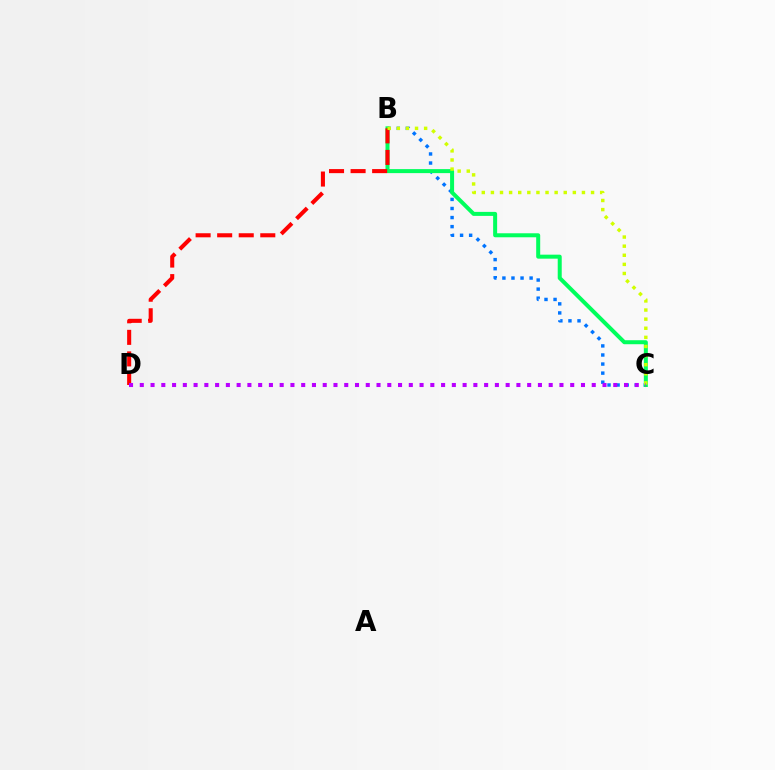{('B', 'C'): [{'color': '#0074ff', 'line_style': 'dotted', 'thickness': 2.46}, {'color': '#00ff5c', 'line_style': 'solid', 'thickness': 2.88}, {'color': '#d1ff00', 'line_style': 'dotted', 'thickness': 2.47}], ('B', 'D'): [{'color': '#ff0000', 'line_style': 'dashed', 'thickness': 2.93}], ('C', 'D'): [{'color': '#b900ff', 'line_style': 'dotted', 'thickness': 2.92}]}